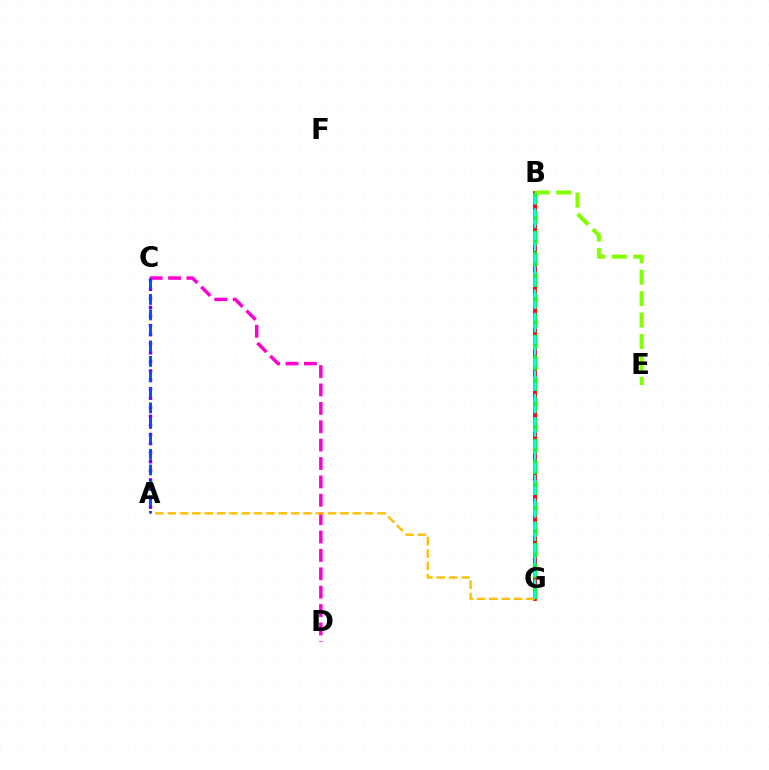{('C', 'D'): [{'color': '#ff00cf', 'line_style': 'dashed', 'thickness': 2.5}], ('B', 'G'): [{'color': '#ff0000', 'line_style': 'solid', 'thickness': 2.74}, {'color': '#00ff39', 'line_style': 'dashed', 'thickness': 2.83}, {'color': '#00fff6', 'line_style': 'dashed', 'thickness': 1.58}], ('A', 'G'): [{'color': '#ffbd00', 'line_style': 'dashed', 'thickness': 1.68}], ('B', 'E'): [{'color': '#84ff00', 'line_style': 'dashed', 'thickness': 2.91}], ('A', 'C'): [{'color': '#7200ff', 'line_style': 'dotted', 'thickness': 2.47}, {'color': '#004bff', 'line_style': 'dashed', 'thickness': 2.11}]}